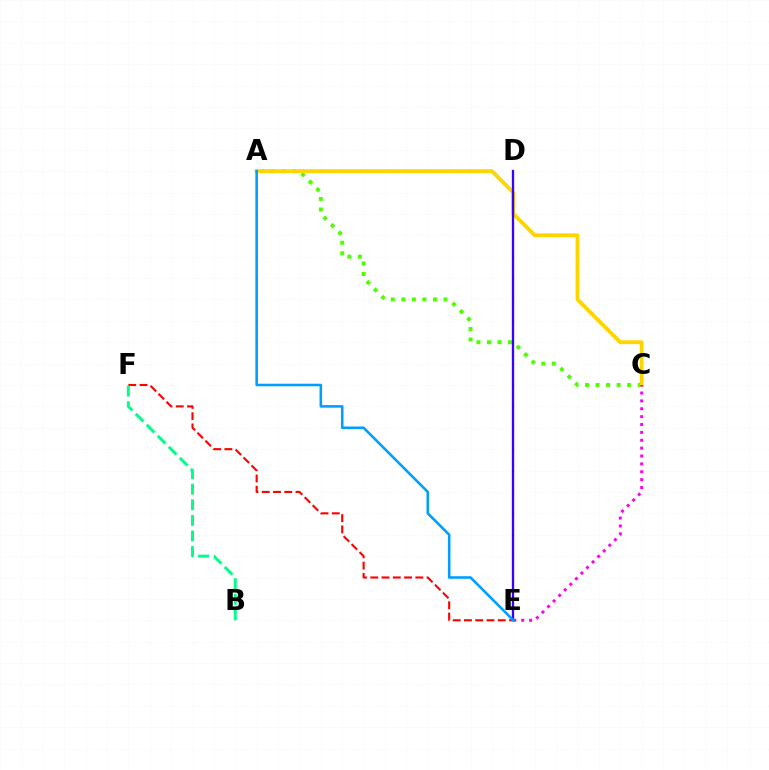{('E', 'F'): [{'color': '#ff0000', 'line_style': 'dashed', 'thickness': 1.53}], ('A', 'C'): [{'color': '#4fff00', 'line_style': 'dotted', 'thickness': 2.86}, {'color': '#ffd500', 'line_style': 'solid', 'thickness': 2.77}], ('B', 'F'): [{'color': '#00ff86', 'line_style': 'dashed', 'thickness': 2.12}], ('C', 'E'): [{'color': '#ff00ed', 'line_style': 'dotted', 'thickness': 2.14}], ('D', 'E'): [{'color': '#3700ff', 'line_style': 'solid', 'thickness': 1.66}], ('A', 'E'): [{'color': '#009eff', 'line_style': 'solid', 'thickness': 1.85}]}